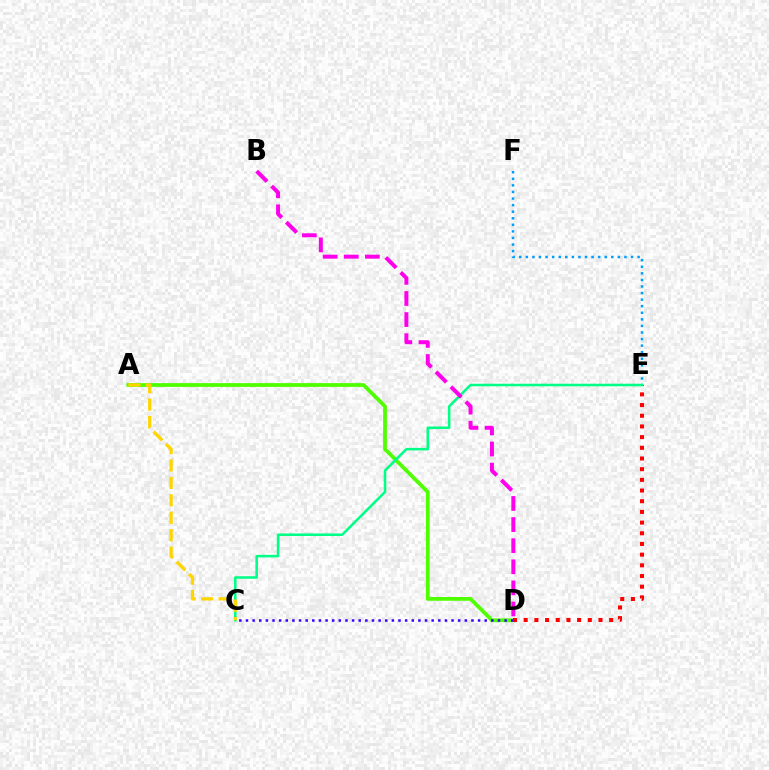{('A', 'D'): [{'color': '#4fff00', 'line_style': 'solid', 'thickness': 2.71}], ('C', 'D'): [{'color': '#3700ff', 'line_style': 'dotted', 'thickness': 1.8}], ('D', 'E'): [{'color': '#ff0000', 'line_style': 'dotted', 'thickness': 2.9}], ('E', 'F'): [{'color': '#009eff', 'line_style': 'dotted', 'thickness': 1.79}], ('C', 'E'): [{'color': '#00ff86', 'line_style': 'solid', 'thickness': 1.84}], ('A', 'C'): [{'color': '#ffd500', 'line_style': 'dashed', 'thickness': 2.37}], ('B', 'D'): [{'color': '#ff00ed', 'line_style': 'dashed', 'thickness': 2.87}]}